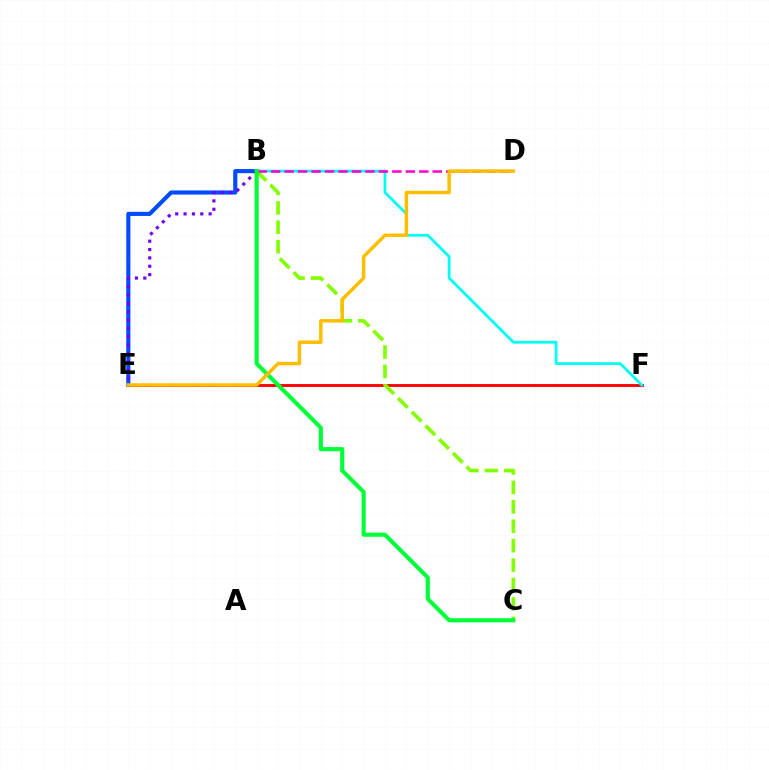{('E', 'F'): [{'color': '#ff0000', 'line_style': 'solid', 'thickness': 2.06}], ('B', 'F'): [{'color': '#00fff6', 'line_style': 'solid', 'thickness': 2.01}], ('B', 'E'): [{'color': '#004bff', 'line_style': 'solid', 'thickness': 2.96}, {'color': '#7200ff', 'line_style': 'dotted', 'thickness': 2.27}], ('B', 'C'): [{'color': '#84ff00', 'line_style': 'dashed', 'thickness': 2.64}, {'color': '#00ff39', 'line_style': 'solid', 'thickness': 2.96}], ('B', 'D'): [{'color': '#ff00cf', 'line_style': 'dashed', 'thickness': 1.83}], ('D', 'E'): [{'color': '#ffbd00', 'line_style': 'solid', 'thickness': 2.5}]}